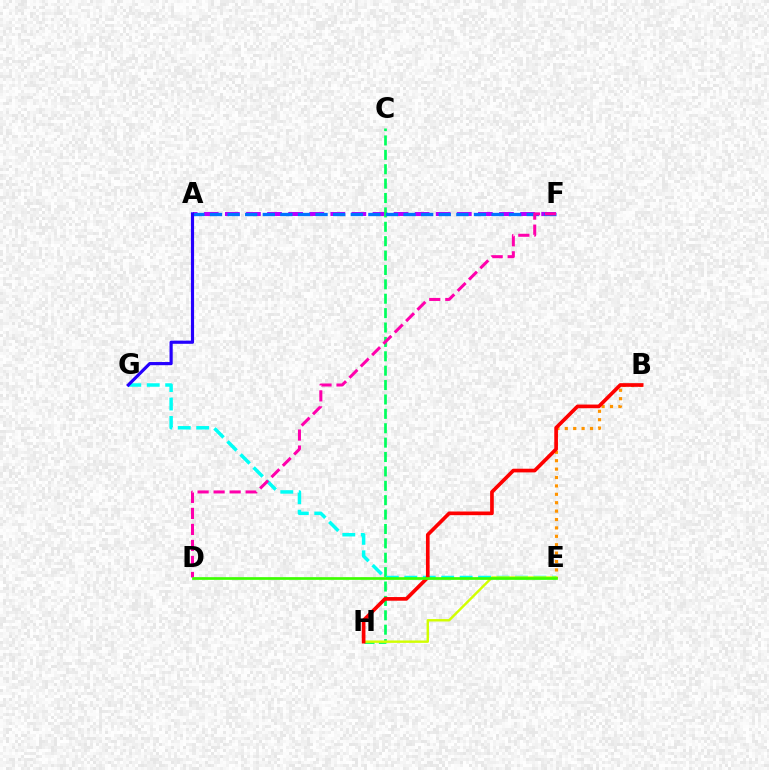{('A', 'F'): [{'color': '#b900ff', 'line_style': 'dashed', 'thickness': 2.86}, {'color': '#0074ff', 'line_style': 'dashed', 'thickness': 2.39}], ('C', 'H'): [{'color': '#00ff5c', 'line_style': 'dashed', 'thickness': 1.95}], ('E', 'G'): [{'color': '#00fff6', 'line_style': 'dashed', 'thickness': 2.51}], ('A', 'G'): [{'color': '#2500ff', 'line_style': 'solid', 'thickness': 2.28}], ('B', 'E'): [{'color': '#ff9400', 'line_style': 'dotted', 'thickness': 2.28}], ('E', 'H'): [{'color': '#d1ff00', 'line_style': 'solid', 'thickness': 1.73}], ('B', 'H'): [{'color': '#ff0000', 'line_style': 'solid', 'thickness': 2.64}], ('D', 'F'): [{'color': '#ff00ac', 'line_style': 'dashed', 'thickness': 2.18}], ('D', 'E'): [{'color': '#3dff00', 'line_style': 'solid', 'thickness': 1.94}]}